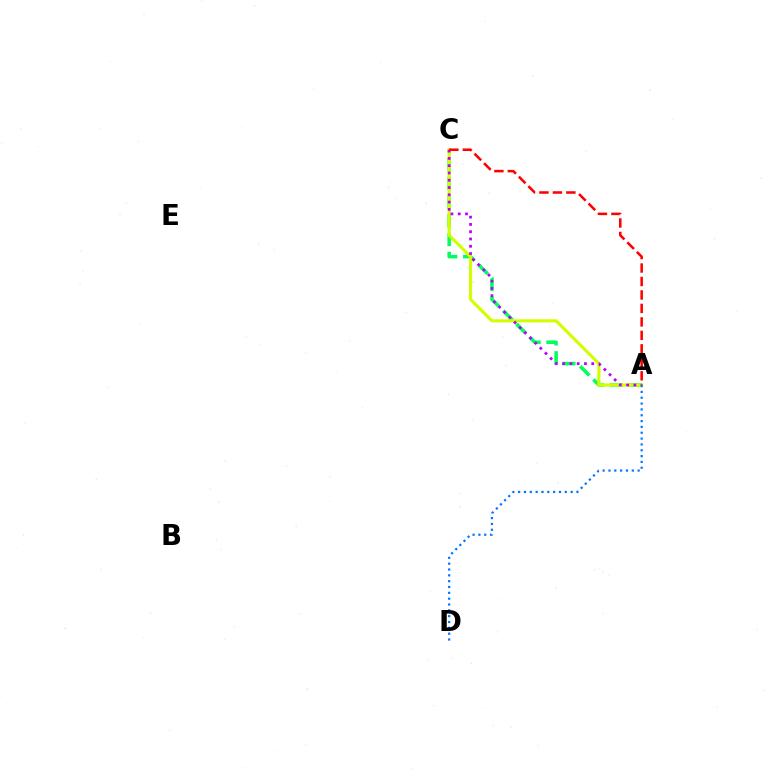{('A', 'C'): [{'color': '#00ff5c', 'line_style': 'dashed', 'thickness': 2.55}, {'color': '#d1ff00', 'line_style': 'solid', 'thickness': 2.25}, {'color': '#b900ff', 'line_style': 'dotted', 'thickness': 1.98}, {'color': '#ff0000', 'line_style': 'dashed', 'thickness': 1.83}], ('A', 'D'): [{'color': '#0074ff', 'line_style': 'dotted', 'thickness': 1.58}]}